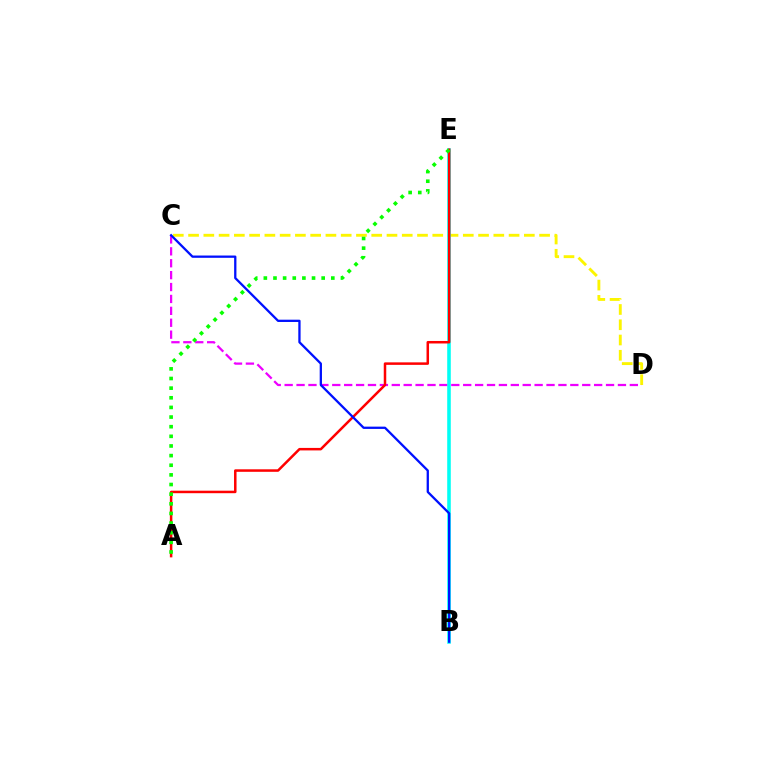{('C', 'D'): [{'color': '#fcf500', 'line_style': 'dashed', 'thickness': 2.07}, {'color': '#ee00ff', 'line_style': 'dashed', 'thickness': 1.62}], ('B', 'E'): [{'color': '#00fff6', 'line_style': 'solid', 'thickness': 2.57}], ('A', 'E'): [{'color': '#ff0000', 'line_style': 'solid', 'thickness': 1.8}, {'color': '#08ff00', 'line_style': 'dotted', 'thickness': 2.62}], ('B', 'C'): [{'color': '#0010ff', 'line_style': 'solid', 'thickness': 1.65}]}